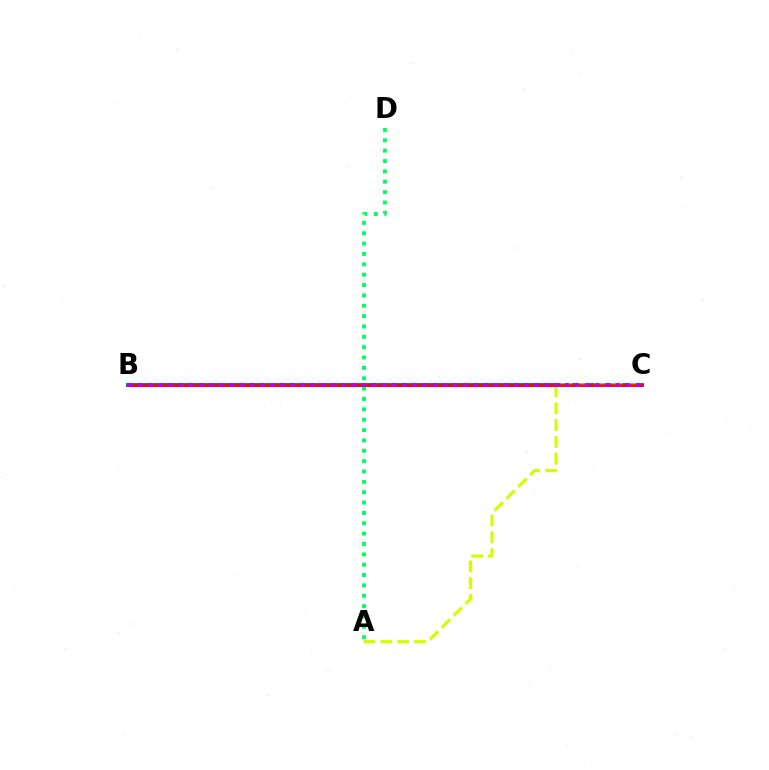{('B', 'C'): [{'color': '#0074ff', 'line_style': 'solid', 'thickness': 2.93}, {'color': '#ff0000', 'line_style': 'solid', 'thickness': 1.89}, {'color': '#b900ff', 'line_style': 'dotted', 'thickness': 2.76}], ('A', 'C'): [{'color': '#d1ff00', 'line_style': 'dashed', 'thickness': 2.28}], ('A', 'D'): [{'color': '#00ff5c', 'line_style': 'dotted', 'thickness': 2.81}]}